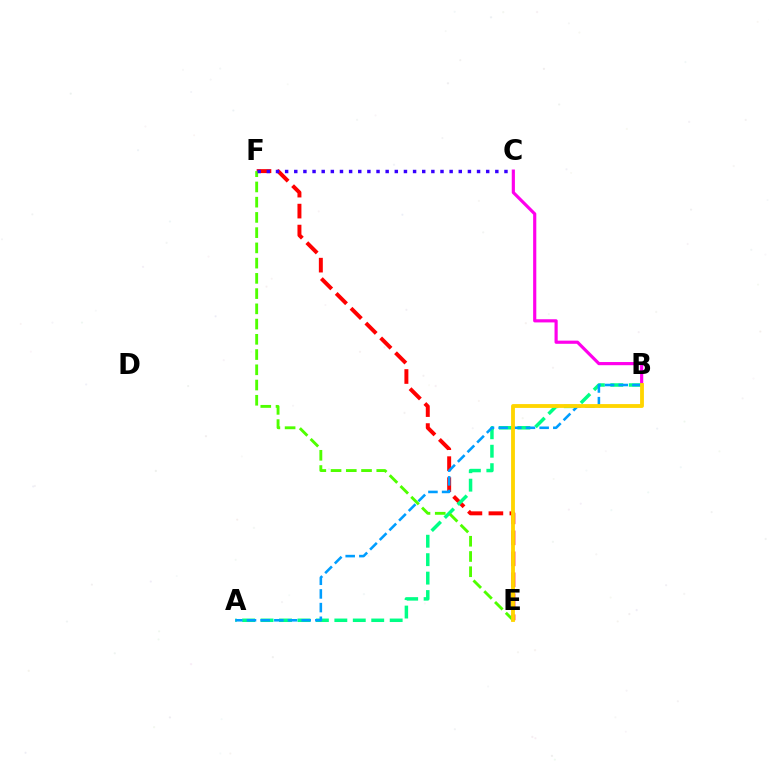{('B', 'C'): [{'color': '#ff00ed', 'line_style': 'solid', 'thickness': 2.28}], ('E', 'F'): [{'color': '#ff0000', 'line_style': 'dashed', 'thickness': 2.85}, {'color': '#4fff00', 'line_style': 'dashed', 'thickness': 2.07}], ('A', 'B'): [{'color': '#00ff86', 'line_style': 'dashed', 'thickness': 2.51}, {'color': '#009eff', 'line_style': 'dashed', 'thickness': 1.86}], ('B', 'E'): [{'color': '#ffd500', 'line_style': 'solid', 'thickness': 2.76}], ('C', 'F'): [{'color': '#3700ff', 'line_style': 'dotted', 'thickness': 2.48}]}